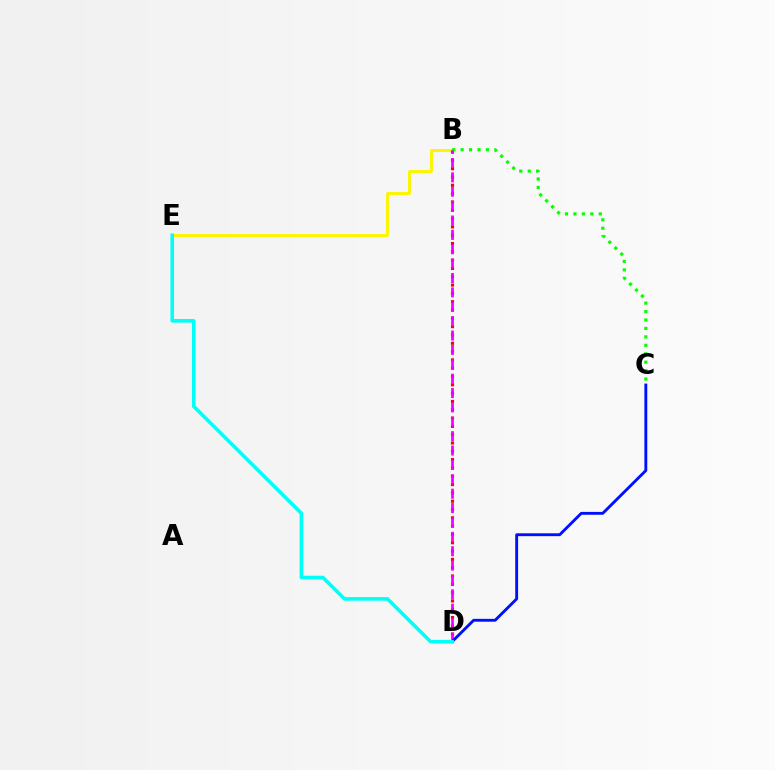{('B', 'E'): [{'color': '#fcf500', 'line_style': 'solid', 'thickness': 2.11}], ('B', 'D'): [{'color': '#ff0000', 'line_style': 'dotted', 'thickness': 2.26}, {'color': '#ee00ff', 'line_style': 'dashed', 'thickness': 1.95}], ('B', 'C'): [{'color': '#08ff00', 'line_style': 'dotted', 'thickness': 2.29}], ('C', 'D'): [{'color': '#0010ff', 'line_style': 'solid', 'thickness': 2.07}], ('D', 'E'): [{'color': '#00fff6', 'line_style': 'solid', 'thickness': 2.58}]}